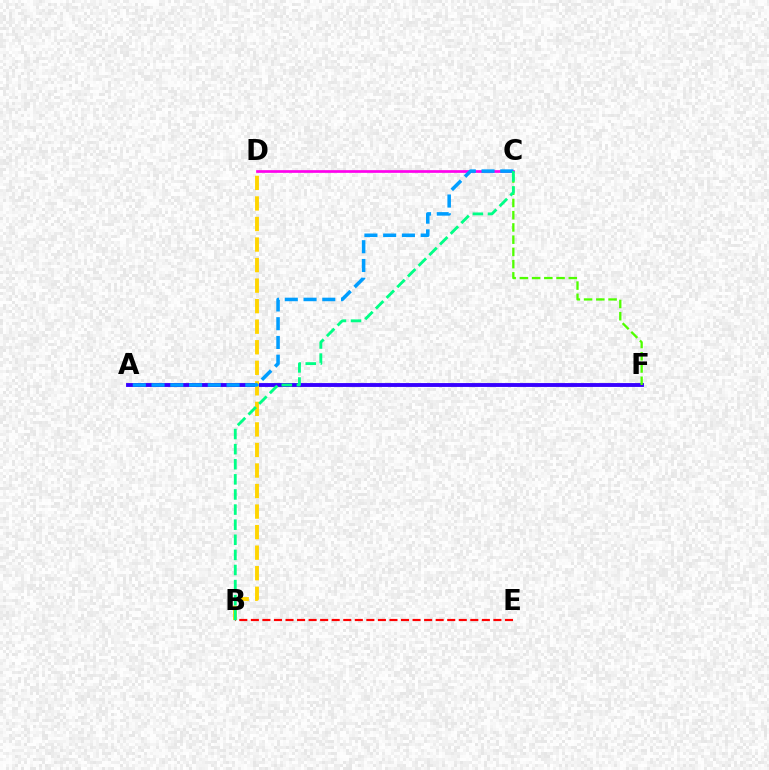{('C', 'D'): [{'color': '#ff00ed', 'line_style': 'solid', 'thickness': 1.94}], ('A', 'F'): [{'color': '#3700ff', 'line_style': 'solid', 'thickness': 2.78}], ('C', 'F'): [{'color': '#4fff00', 'line_style': 'dashed', 'thickness': 1.66}], ('B', 'D'): [{'color': '#ffd500', 'line_style': 'dashed', 'thickness': 2.79}], ('A', 'C'): [{'color': '#009eff', 'line_style': 'dashed', 'thickness': 2.55}], ('B', 'E'): [{'color': '#ff0000', 'line_style': 'dashed', 'thickness': 1.57}], ('B', 'C'): [{'color': '#00ff86', 'line_style': 'dashed', 'thickness': 2.05}]}